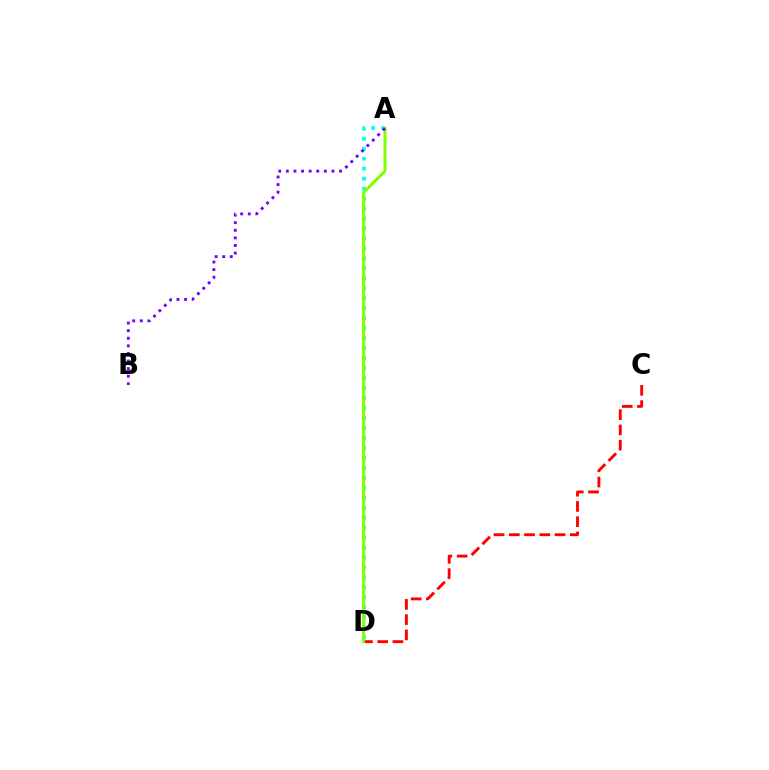{('A', 'D'): [{'color': '#00fff6', 'line_style': 'dotted', 'thickness': 2.71}, {'color': '#84ff00', 'line_style': 'solid', 'thickness': 2.2}], ('C', 'D'): [{'color': '#ff0000', 'line_style': 'dashed', 'thickness': 2.07}], ('A', 'B'): [{'color': '#7200ff', 'line_style': 'dotted', 'thickness': 2.06}]}